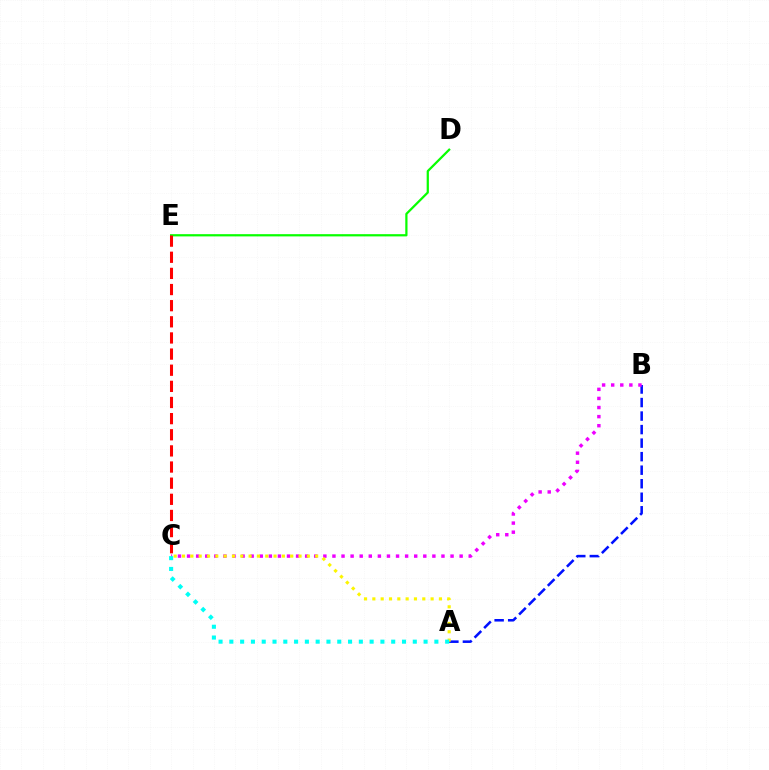{('D', 'E'): [{'color': '#08ff00', 'line_style': 'solid', 'thickness': 1.61}], ('A', 'B'): [{'color': '#0010ff', 'line_style': 'dashed', 'thickness': 1.84}], ('C', 'E'): [{'color': '#ff0000', 'line_style': 'dashed', 'thickness': 2.19}], ('B', 'C'): [{'color': '#ee00ff', 'line_style': 'dotted', 'thickness': 2.47}], ('A', 'C'): [{'color': '#fcf500', 'line_style': 'dotted', 'thickness': 2.26}, {'color': '#00fff6', 'line_style': 'dotted', 'thickness': 2.93}]}